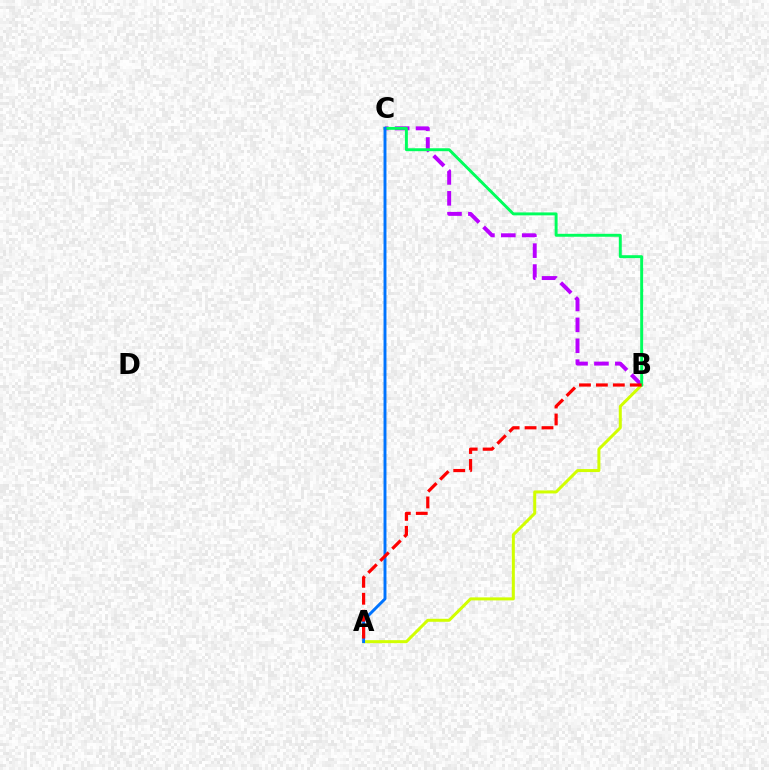{('B', 'C'): [{'color': '#b900ff', 'line_style': 'dashed', 'thickness': 2.84}, {'color': '#00ff5c', 'line_style': 'solid', 'thickness': 2.11}], ('A', 'B'): [{'color': '#d1ff00', 'line_style': 'solid', 'thickness': 2.17}, {'color': '#ff0000', 'line_style': 'dashed', 'thickness': 2.3}], ('A', 'C'): [{'color': '#0074ff', 'line_style': 'solid', 'thickness': 2.1}]}